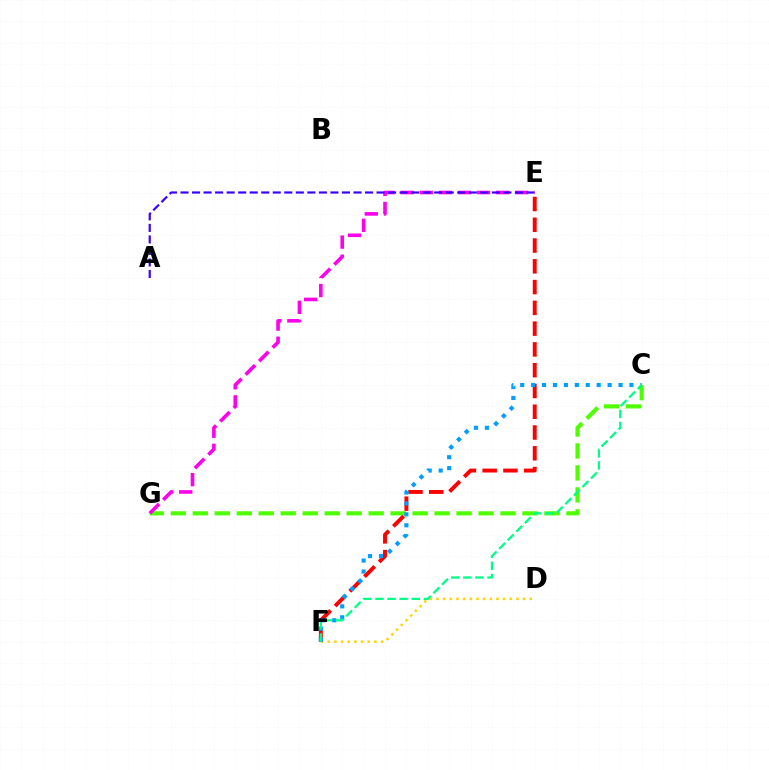{('C', 'G'): [{'color': '#4fff00', 'line_style': 'dashed', 'thickness': 2.99}], ('E', 'G'): [{'color': '#ff00ed', 'line_style': 'dashed', 'thickness': 2.59}], ('D', 'F'): [{'color': '#ffd500', 'line_style': 'dotted', 'thickness': 1.81}], ('E', 'F'): [{'color': '#ff0000', 'line_style': 'dashed', 'thickness': 2.82}], ('C', 'F'): [{'color': '#009eff', 'line_style': 'dotted', 'thickness': 2.97}, {'color': '#00ff86', 'line_style': 'dashed', 'thickness': 1.64}], ('A', 'E'): [{'color': '#3700ff', 'line_style': 'dashed', 'thickness': 1.57}]}